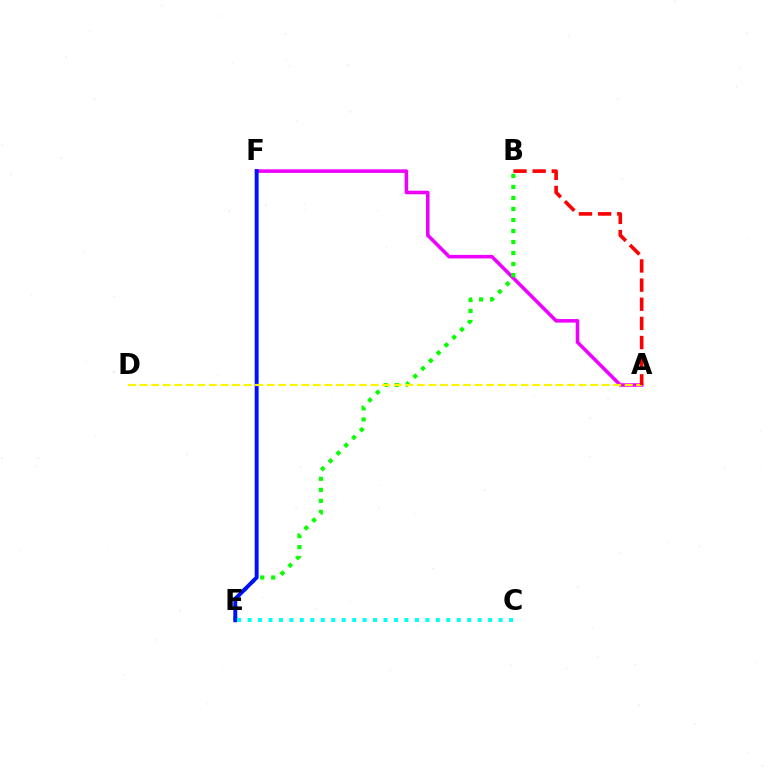{('A', 'F'): [{'color': '#ee00ff', 'line_style': 'solid', 'thickness': 2.56}], ('B', 'E'): [{'color': '#08ff00', 'line_style': 'dotted', 'thickness': 2.99}], ('E', 'F'): [{'color': '#0010ff', 'line_style': 'solid', 'thickness': 2.81}], ('C', 'E'): [{'color': '#00fff6', 'line_style': 'dotted', 'thickness': 2.84}], ('A', 'D'): [{'color': '#fcf500', 'line_style': 'dashed', 'thickness': 1.57}], ('A', 'B'): [{'color': '#ff0000', 'line_style': 'dashed', 'thickness': 2.6}]}